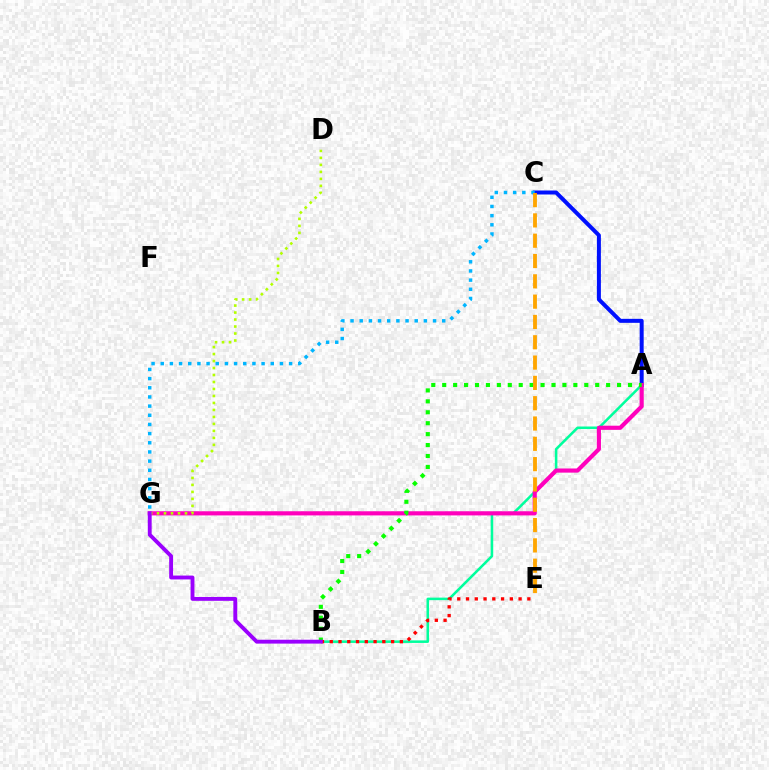{('A', 'B'): [{'color': '#00ff9d', 'line_style': 'solid', 'thickness': 1.83}, {'color': '#08ff00', 'line_style': 'dotted', 'thickness': 2.97}], ('A', 'C'): [{'color': '#0010ff', 'line_style': 'solid', 'thickness': 2.88}], ('A', 'G'): [{'color': '#ff00bd', 'line_style': 'solid', 'thickness': 2.99}], ('D', 'G'): [{'color': '#b3ff00', 'line_style': 'dotted', 'thickness': 1.9}], ('B', 'E'): [{'color': '#ff0000', 'line_style': 'dotted', 'thickness': 2.38}], ('B', 'G'): [{'color': '#9b00ff', 'line_style': 'solid', 'thickness': 2.78}], ('C', 'G'): [{'color': '#00b5ff', 'line_style': 'dotted', 'thickness': 2.49}], ('C', 'E'): [{'color': '#ffa500', 'line_style': 'dashed', 'thickness': 2.76}]}